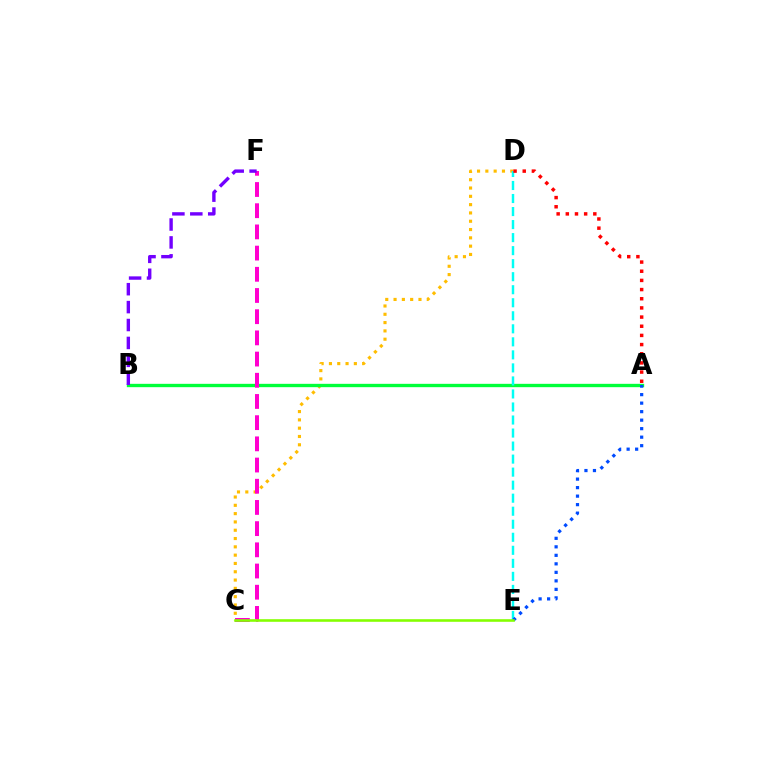{('C', 'D'): [{'color': '#ffbd00', 'line_style': 'dotted', 'thickness': 2.26}], ('A', 'B'): [{'color': '#00ff39', 'line_style': 'solid', 'thickness': 2.41}], ('C', 'F'): [{'color': '#ff00cf', 'line_style': 'dashed', 'thickness': 2.88}], ('B', 'F'): [{'color': '#7200ff', 'line_style': 'dashed', 'thickness': 2.43}], ('D', 'E'): [{'color': '#00fff6', 'line_style': 'dashed', 'thickness': 1.77}], ('A', 'E'): [{'color': '#004bff', 'line_style': 'dotted', 'thickness': 2.31}], ('A', 'D'): [{'color': '#ff0000', 'line_style': 'dotted', 'thickness': 2.49}], ('C', 'E'): [{'color': '#84ff00', 'line_style': 'solid', 'thickness': 1.87}]}